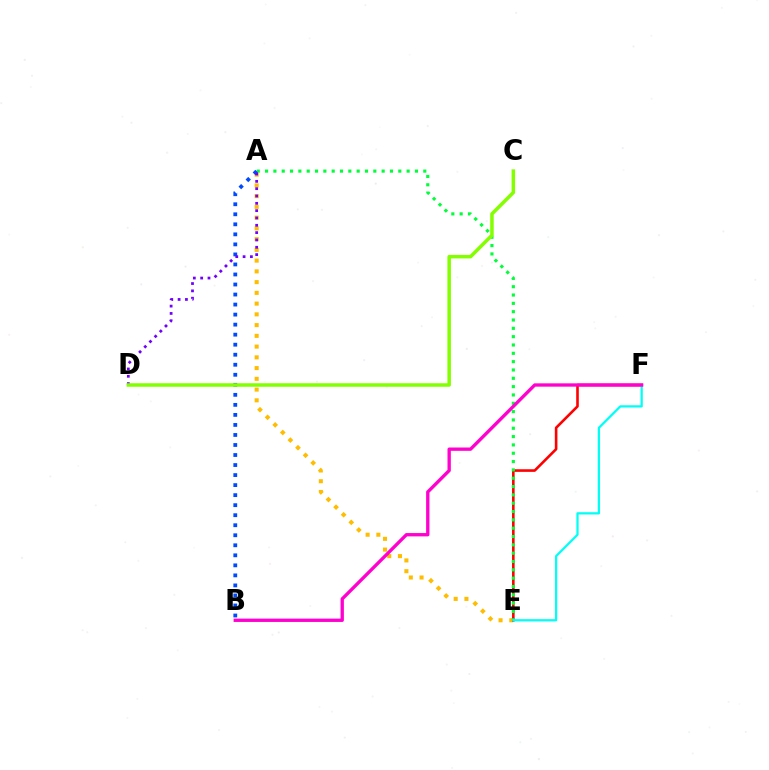{('A', 'E'): [{'color': '#ffbd00', 'line_style': 'dotted', 'thickness': 2.92}, {'color': '#00ff39', 'line_style': 'dotted', 'thickness': 2.26}], ('E', 'F'): [{'color': '#ff0000', 'line_style': 'solid', 'thickness': 1.88}, {'color': '#00fff6', 'line_style': 'solid', 'thickness': 1.62}], ('A', 'B'): [{'color': '#004bff', 'line_style': 'dotted', 'thickness': 2.73}], ('A', 'D'): [{'color': '#7200ff', 'line_style': 'dotted', 'thickness': 1.99}], ('B', 'F'): [{'color': '#ff00cf', 'line_style': 'solid', 'thickness': 2.39}], ('C', 'D'): [{'color': '#84ff00', 'line_style': 'solid', 'thickness': 2.53}]}